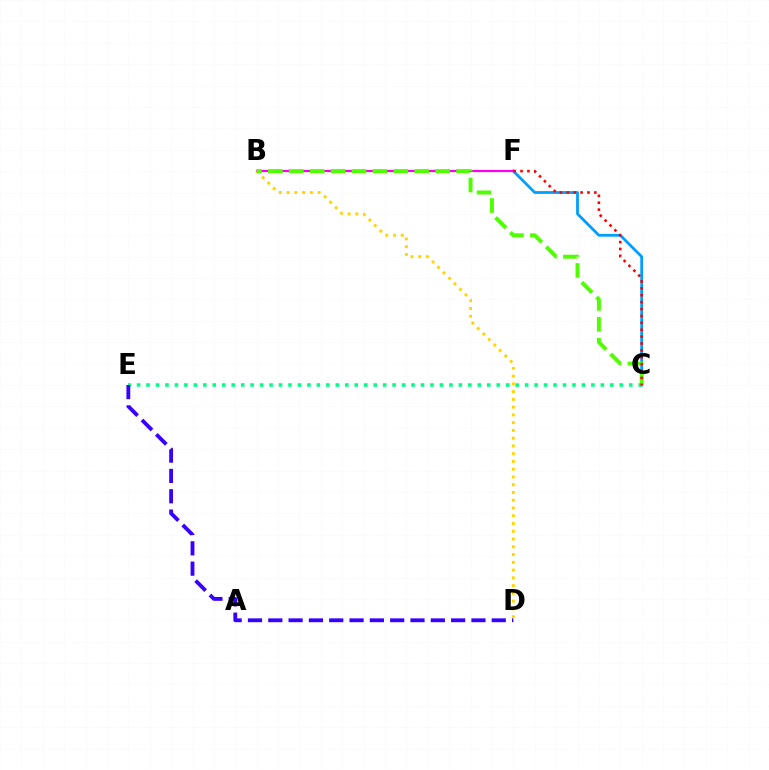{('C', 'E'): [{'color': '#00ff86', 'line_style': 'dotted', 'thickness': 2.57}], ('C', 'F'): [{'color': '#009eff', 'line_style': 'solid', 'thickness': 2.0}, {'color': '#ff0000', 'line_style': 'dotted', 'thickness': 1.87}], ('B', 'F'): [{'color': '#ff00ed', 'line_style': 'solid', 'thickness': 1.59}], ('B', 'D'): [{'color': '#ffd500', 'line_style': 'dotted', 'thickness': 2.11}], ('B', 'C'): [{'color': '#4fff00', 'line_style': 'dashed', 'thickness': 2.84}], ('D', 'E'): [{'color': '#3700ff', 'line_style': 'dashed', 'thickness': 2.76}]}